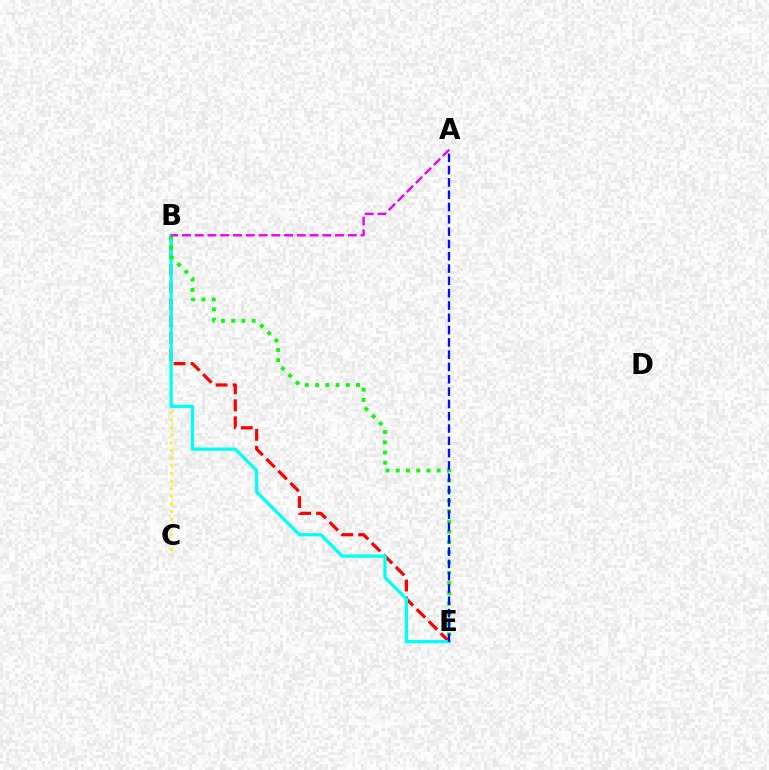{('B', 'E'): [{'color': '#ff0000', 'line_style': 'dashed', 'thickness': 2.31}, {'color': '#00fff6', 'line_style': 'solid', 'thickness': 2.34}, {'color': '#08ff00', 'line_style': 'dotted', 'thickness': 2.78}], ('B', 'C'): [{'color': '#fcf500', 'line_style': 'dotted', 'thickness': 2.07}], ('A', 'B'): [{'color': '#ee00ff', 'line_style': 'dashed', 'thickness': 1.73}], ('A', 'E'): [{'color': '#0010ff', 'line_style': 'dashed', 'thickness': 1.67}]}